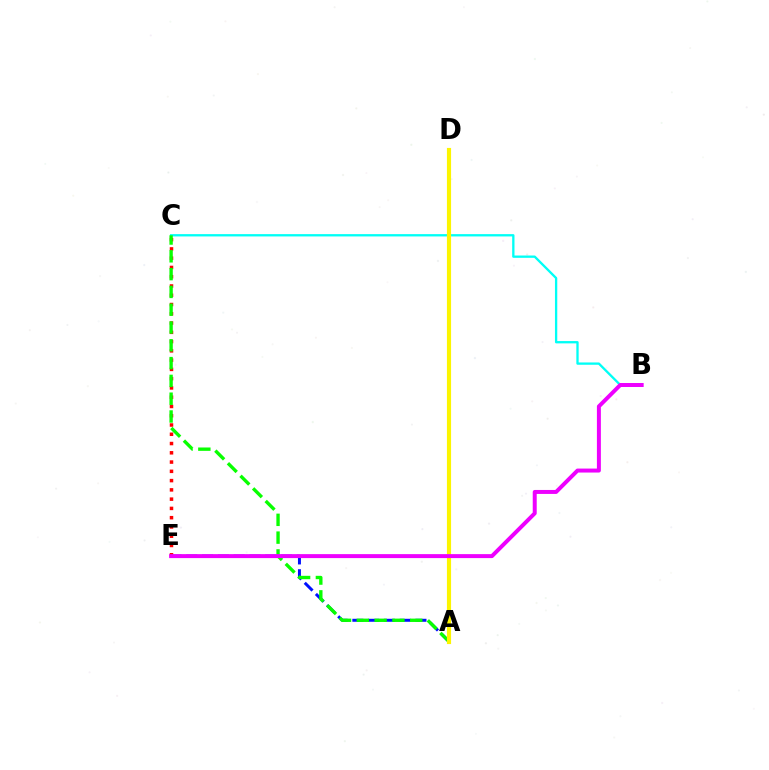{('B', 'C'): [{'color': '#00fff6', 'line_style': 'solid', 'thickness': 1.66}], ('A', 'E'): [{'color': '#0010ff', 'line_style': 'dashed', 'thickness': 2.14}], ('C', 'E'): [{'color': '#ff0000', 'line_style': 'dotted', 'thickness': 2.52}], ('A', 'C'): [{'color': '#08ff00', 'line_style': 'dashed', 'thickness': 2.42}], ('A', 'D'): [{'color': '#fcf500', 'line_style': 'solid', 'thickness': 2.98}], ('B', 'E'): [{'color': '#ee00ff', 'line_style': 'solid', 'thickness': 2.86}]}